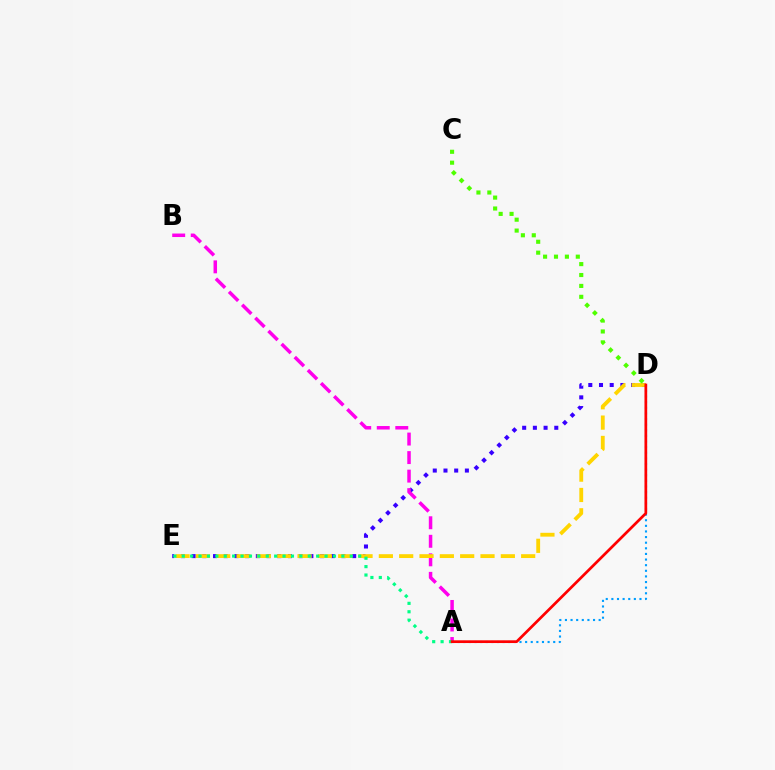{('D', 'E'): [{'color': '#3700ff', 'line_style': 'dotted', 'thickness': 2.91}, {'color': '#ffd500', 'line_style': 'dashed', 'thickness': 2.76}], ('A', 'B'): [{'color': '#ff00ed', 'line_style': 'dashed', 'thickness': 2.52}], ('C', 'D'): [{'color': '#4fff00', 'line_style': 'dotted', 'thickness': 2.96}], ('A', 'D'): [{'color': '#009eff', 'line_style': 'dotted', 'thickness': 1.53}, {'color': '#ff0000', 'line_style': 'solid', 'thickness': 1.96}], ('A', 'E'): [{'color': '#00ff86', 'line_style': 'dotted', 'thickness': 2.28}]}